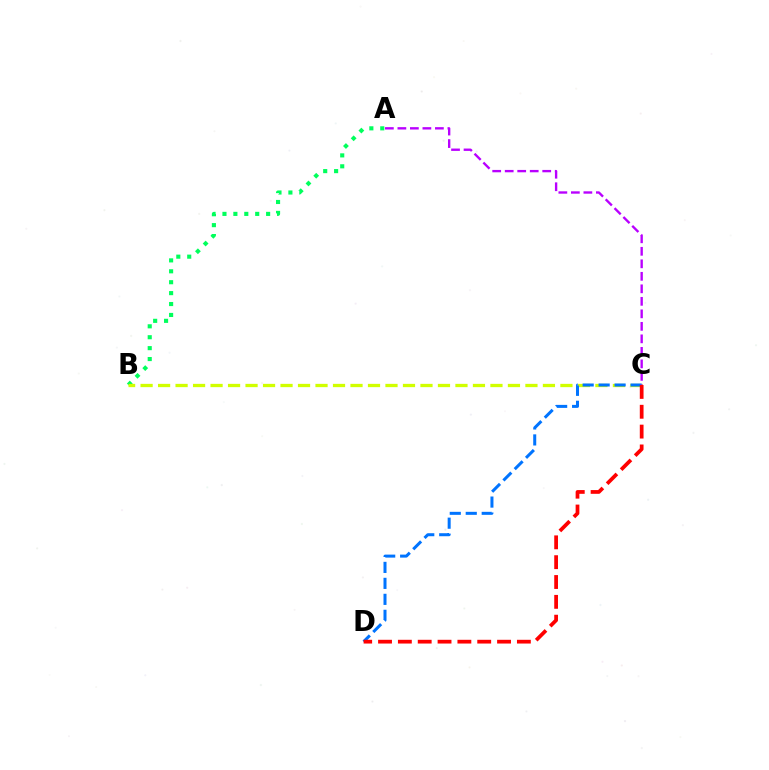{('A', 'B'): [{'color': '#00ff5c', 'line_style': 'dotted', 'thickness': 2.97}], ('B', 'C'): [{'color': '#d1ff00', 'line_style': 'dashed', 'thickness': 2.38}], ('C', 'D'): [{'color': '#0074ff', 'line_style': 'dashed', 'thickness': 2.17}, {'color': '#ff0000', 'line_style': 'dashed', 'thickness': 2.69}], ('A', 'C'): [{'color': '#b900ff', 'line_style': 'dashed', 'thickness': 1.7}]}